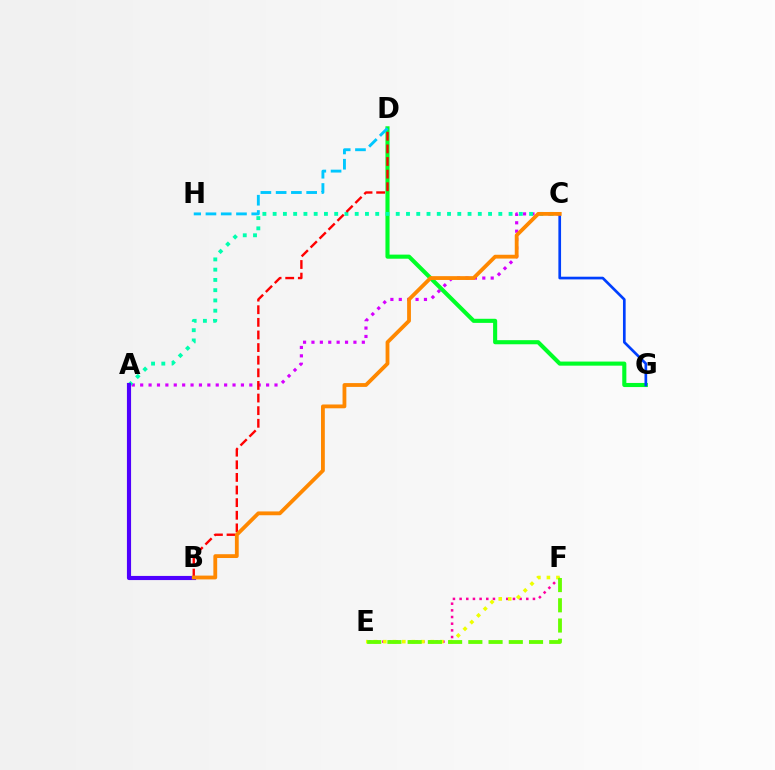{('A', 'C'): [{'color': '#d600ff', 'line_style': 'dotted', 'thickness': 2.28}, {'color': '#00ffaf', 'line_style': 'dotted', 'thickness': 2.79}], ('D', 'G'): [{'color': '#00ff27', 'line_style': 'solid', 'thickness': 2.95}], ('D', 'H'): [{'color': '#00c7ff', 'line_style': 'dashed', 'thickness': 2.07}], ('E', 'F'): [{'color': '#ff00a0', 'line_style': 'dotted', 'thickness': 1.81}, {'color': '#eeff00', 'line_style': 'dotted', 'thickness': 2.58}, {'color': '#66ff00', 'line_style': 'dashed', 'thickness': 2.75}], ('C', 'G'): [{'color': '#003fff', 'line_style': 'solid', 'thickness': 1.93}], ('B', 'D'): [{'color': '#ff0000', 'line_style': 'dashed', 'thickness': 1.71}], ('A', 'B'): [{'color': '#4f00ff', 'line_style': 'solid', 'thickness': 2.98}], ('B', 'C'): [{'color': '#ff8800', 'line_style': 'solid', 'thickness': 2.74}]}